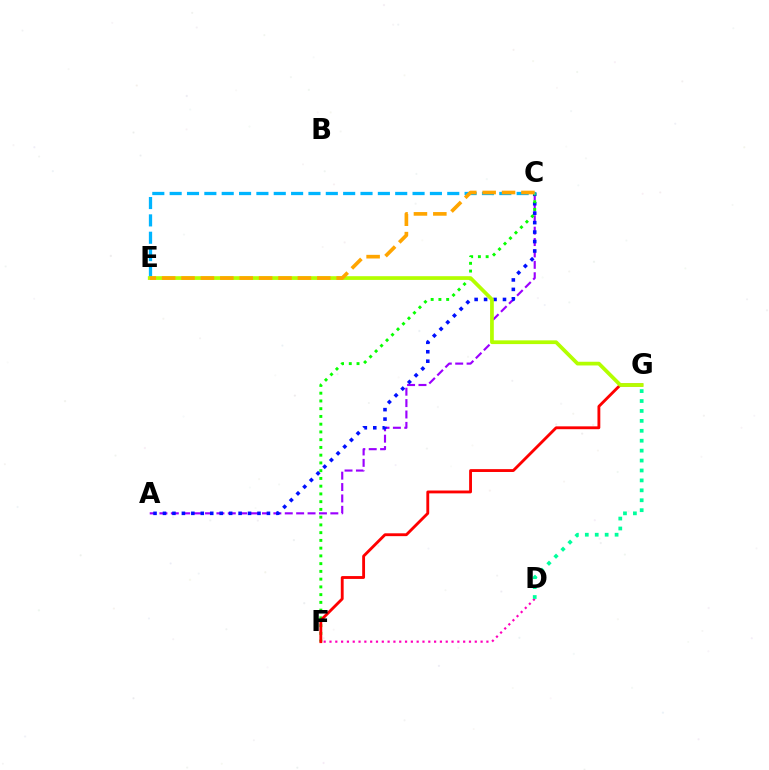{('A', 'C'): [{'color': '#9b00ff', 'line_style': 'dashed', 'thickness': 1.55}, {'color': '#0010ff', 'line_style': 'dotted', 'thickness': 2.57}], ('C', 'F'): [{'color': '#08ff00', 'line_style': 'dotted', 'thickness': 2.11}], ('C', 'E'): [{'color': '#00b5ff', 'line_style': 'dashed', 'thickness': 2.36}, {'color': '#ffa500', 'line_style': 'dashed', 'thickness': 2.63}], ('F', 'G'): [{'color': '#ff0000', 'line_style': 'solid', 'thickness': 2.05}], ('E', 'G'): [{'color': '#b3ff00', 'line_style': 'solid', 'thickness': 2.68}], ('D', 'F'): [{'color': '#ff00bd', 'line_style': 'dotted', 'thickness': 1.58}], ('D', 'G'): [{'color': '#00ff9d', 'line_style': 'dotted', 'thickness': 2.7}]}